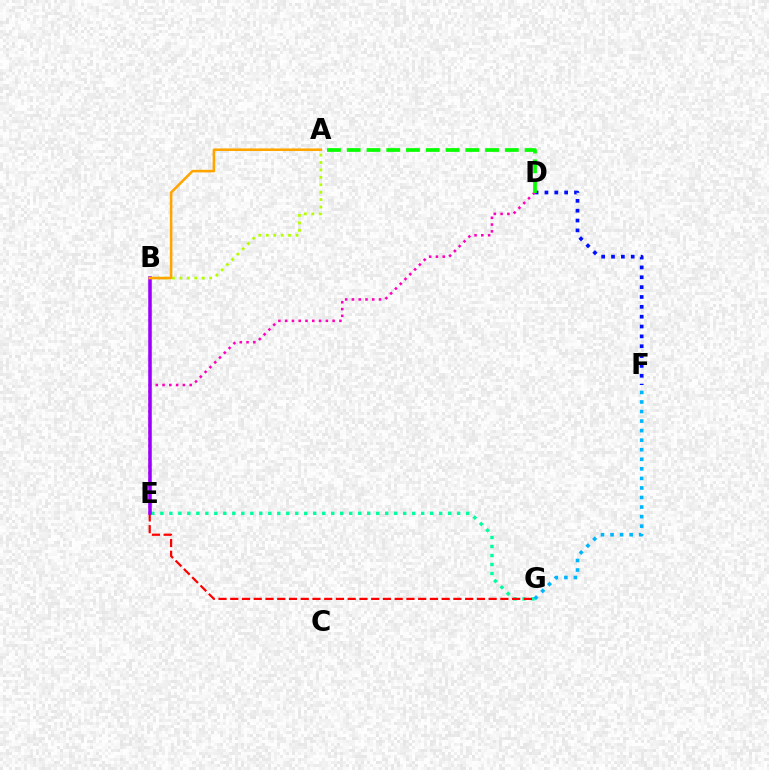{('E', 'G'): [{'color': '#00ff9d', 'line_style': 'dotted', 'thickness': 2.44}, {'color': '#ff0000', 'line_style': 'dashed', 'thickness': 1.6}], ('A', 'B'): [{'color': '#b3ff00', 'line_style': 'dotted', 'thickness': 2.02}, {'color': '#ffa500', 'line_style': 'solid', 'thickness': 1.84}], ('D', 'F'): [{'color': '#0010ff', 'line_style': 'dotted', 'thickness': 2.68}], ('D', 'E'): [{'color': '#ff00bd', 'line_style': 'dotted', 'thickness': 1.84}], ('F', 'G'): [{'color': '#00b5ff', 'line_style': 'dotted', 'thickness': 2.6}], ('B', 'E'): [{'color': '#9b00ff', 'line_style': 'solid', 'thickness': 2.55}], ('A', 'D'): [{'color': '#08ff00', 'line_style': 'dashed', 'thickness': 2.68}]}